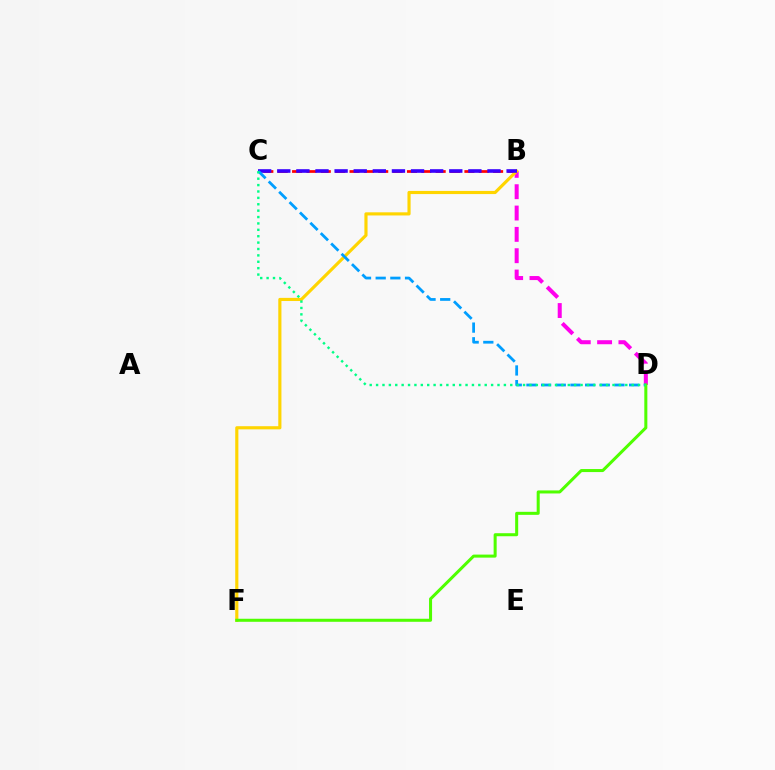{('B', 'C'): [{'color': '#ff0000', 'line_style': 'dashed', 'thickness': 1.95}, {'color': '#3700ff', 'line_style': 'dashed', 'thickness': 2.6}], ('B', 'D'): [{'color': '#ff00ed', 'line_style': 'dashed', 'thickness': 2.9}], ('B', 'F'): [{'color': '#ffd500', 'line_style': 'solid', 'thickness': 2.27}], ('C', 'D'): [{'color': '#009eff', 'line_style': 'dashed', 'thickness': 1.99}, {'color': '#00ff86', 'line_style': 'dotted', 'thickness': 1.74}], ('D', 'F'): [{'color': '#4fff00', 'line_style': 'solid', 'thickness': 2.18}]}